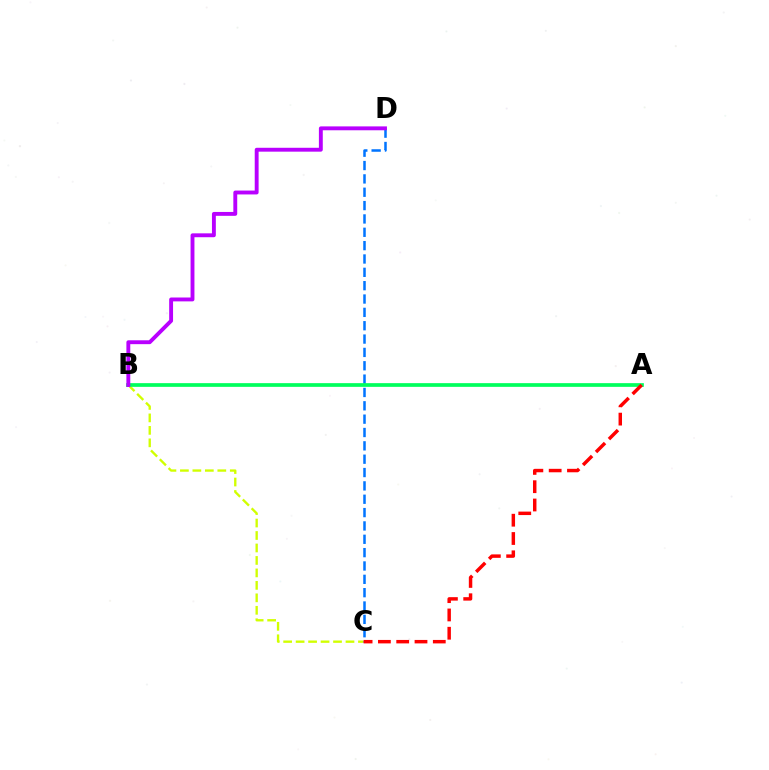{('B', 'C'): [{'color': '#d1ff00', 'line_style': 'dashed', 'thickness': 1.69}], ('C', 'D'): [{'color': '#0074ff', 'line_style': 'dashed', 'thickness': 1.81}], ('A', 'B'): [{'color': '#00ff5c', 'line_style': 'solid', 'thickness': 2.67}], ('A', 'C'): [{'color': '#ff0000', 'line_style': 'dashed', 'thickness': 2.49}], ('B', 'D'): [{'color': '#b900ff', 'line_style': 'solid', 'thickness': 2.79}]}